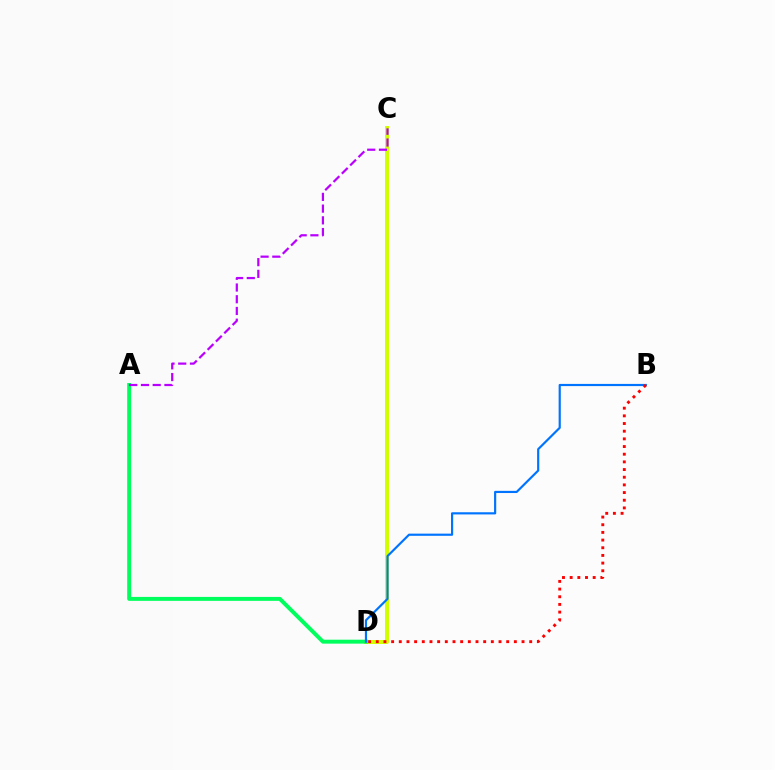{('C', 'D'): [{'color': '#d1ff00', 'line_style': 'solid', 'thickness': 2.87}], ('A', 'D'): [{'color': '#00ff5c', 'line_style': 'solid', 'thickness': 2.84}], ('B', 'D'): [{'color': '#0074ff', 'line_style': 'solid', 'thickness': 1.57}, {'color': '#ff0000', 'line_style': 'dotted', 'thickness': 2.08}], ('A', 'C'): [{'color': '#b900ff', 'line_style': 'dashed', 'thickness': 1.59}]}